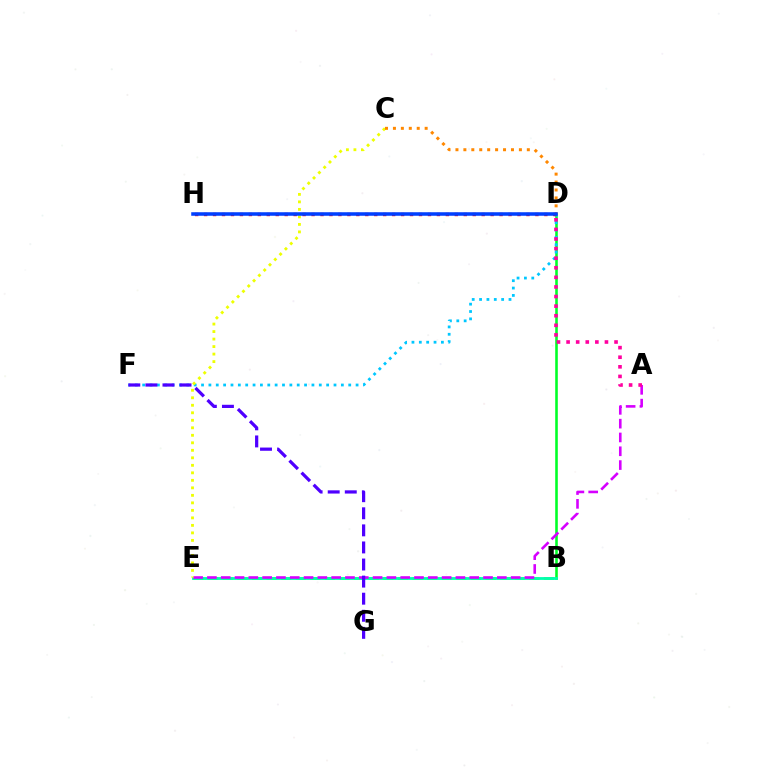{('B', 'D'): [{'color': '#00ff27', 'line_style': 'solid', 'thickness': 1.86}], ('B', 'E'): [{'color': '#66ff00', 'line_style': 'dashed', 'thickness': 1.98}, {'color': '#00ffaf', 'line_style': 'solid', 'thickness': 2.02}], ('A', 'E'): [{'color': '#d600ff', 'line_style': 'dashed', 'thickness': 1.88}], ('D', 'F'): [{'color': '#00c7ff', 'line_style': 'dotted', 'thickness': 2.0}], ('C', 'E'): [{'color': '#eeff00', 'line_style': 'dotted', 'thickness': 2.04}], ('A', 'D'): [{'color': '#ff00a0', 'line_style': 'dotted', 'thickness': 2.61}], ('C', 'D'): [{'color': '#ff8800', 'line_style': 'dotted', 'thickness': 2.15}], ('D', 'H'): [{'color': '#ff0000', 'line_style': 'dotted', 'thickness': 2.43}, {'color': '#003fff', 'line_style': 'solid', 'thickness': 2.54}], ('F', 'G'): [{'color': '#4f00ff', 'line_style': 'dashed', 'thickness': 2.32}]}